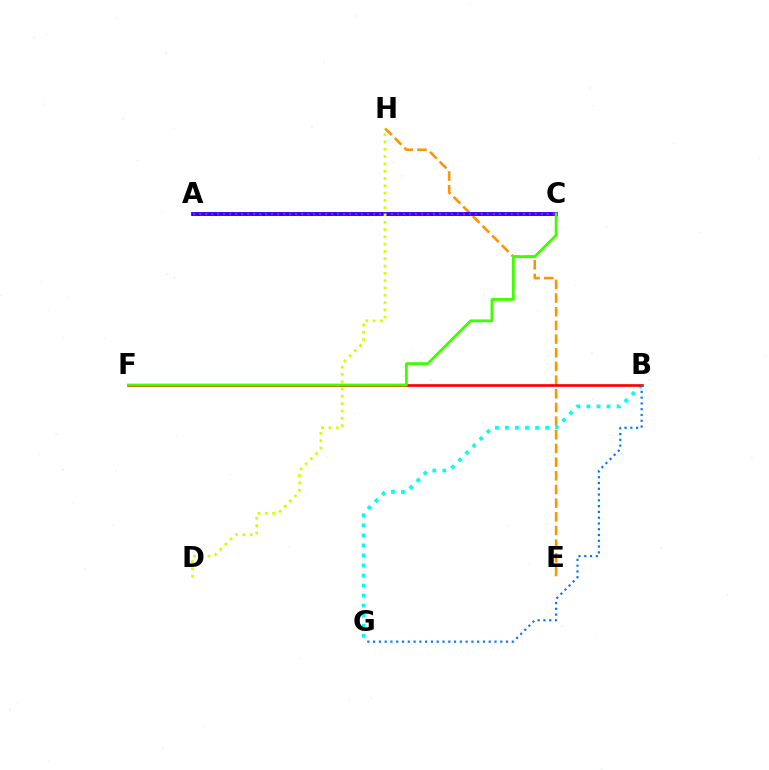{('E', 'H'): [{'color': '#ff9400', 'line_style': 'dashed', 'thickness': 1.86}], ('A', 'C'): [{'color': '#ff00ac', 'line_style': 'solid', 'thickness': 2.11}, {'color': '#00ff5c', 'line_style': 'dotted', 'thickness': 2.53}, {'color': '#2500ff', 'line_style': 'solid', 'thickness': 2.73}, {'color': '#b900ff', 'line_style': 'dotted', 'thickness': 1.63}], ('B', 'G'): [{'color': '#00fff6', 'line_style': 'dotted', 'thickness': 2.73}, {'color': '#0074ff', 'line_style': 'dotted', 'thickness': 1.57}], ('B', 'F'): [{'color': '#ff0000', 'line_style': 'solid', 'thickness': 1.93}], ('C', 'F'): [{'color': '#3dff00', 'line_style': 'solid', 'thickness': 2.01}], ('D', 'H'): [{'color': '#d1ff00', 'line_style': 'dotted', 'thickness': 1.98}]}